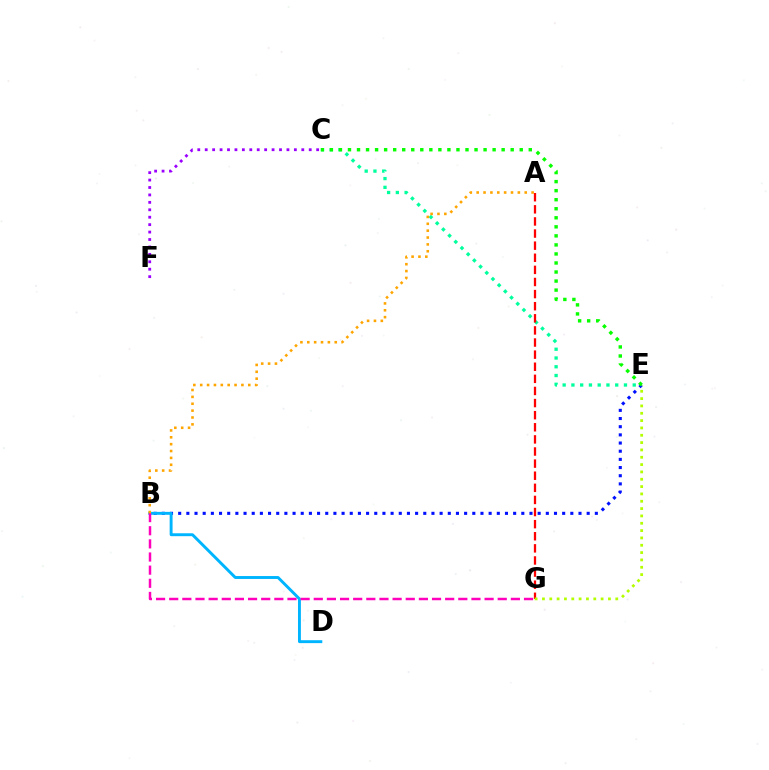{('B', 'E'): [{'color': '#0010ff', 'line_style': 'dotted', 'thickness': 2.22}], ('C', 'E'): [{'color': '#00ff9d', 'line_style': 'dotted', 'thickness': 2.38}, {'color': '#08ff00', 'line_style': 'dotted', 'thickness': 2.46}], ('A', 'G'): [{'color': '#ff0000', 'line_style': 'dashed', 'thickness': 1.64}], ('C', 'F'): [{'color': '#9b00ff', 'line_style': 'dotted', 'thickness': 2.02}], ('B', 'D'): [{'color': '#00b5ff', 'line_style': 'solid', 'thickness': 2.1}], ('B', 'G'): [{'color': '#ff00bd', 'line_style': 'dashed', 'thickness': 1.79}], ('E', 'G'): [{'color': '#b3ff00', 'line_style': 'dotted', 'thickness': 1.99}], ('A', 'B'): [{'color': '#ffa500', 'line_style': 'dotted', 'thickness': 1.87}]}